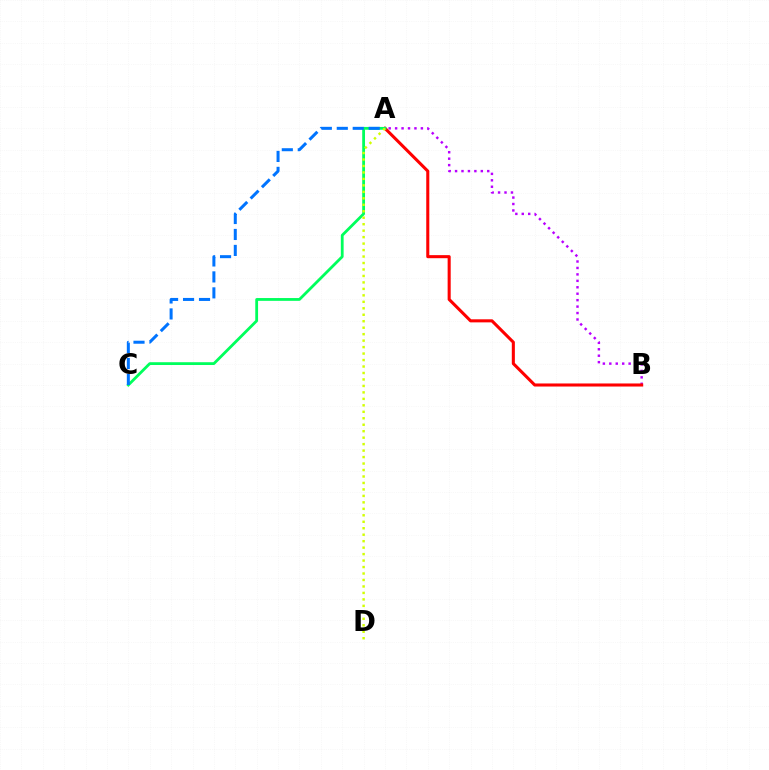{('A', 'B'): [{'color': '#b900ff', 'line_style': 'dotted', 'thickness': 1.75}, {'color': '#ff0000', 'line_style': 'solid', 'thickness': 2.21}], ('A', 'C'): [{'color': '#00ff5c', 'line_style': 'solid', 'thickness': 2.02}, {'color': '#0074ff', 'line_style': 'dashed', 'thickness': 2.17}], ('A', 'D'): [{'color': '#d1ff00', 'line_style': 'dotted', 'thickness': 1.76}]}